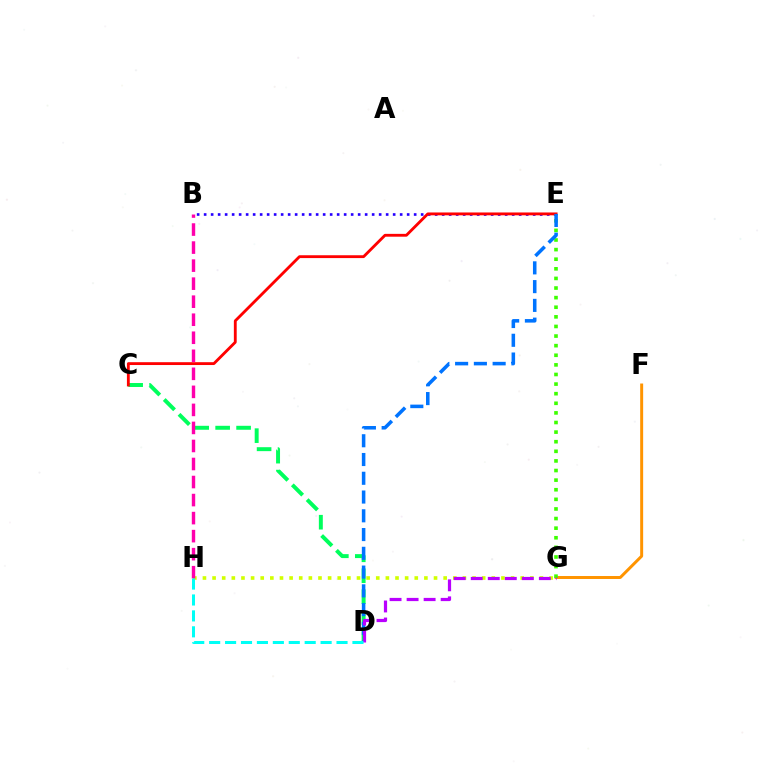{('C', 'D'): [{'color': '#00ff5c', 'line_style': 'dashed', 'thickness': 2.85}], ('G', 'H'): [{'color': '#d1ff00', 'line_style': 'dotted', 'thickness': 2.62}], ('F', 'G'): [{'color': '#ff9400', 'line_style': 'solid', 'thickness': 2.14}], ('E', 'G'): [{'color': '#3dff00', 'line_style': 'dotted', 'thickness': 2.61}], ('B', 'E'): [{'color': '#2500ff', 'line_style': 'dotted', 'thickness': 1.9}], ('C', 'E'): [{'color': '#ff0000', 'line_style': 'solid', 'thickness': 2.04}], ('B', 'H'): [{'color': '#ff00ac', 'line_style': 'dashed', 'thickness': 2.45}], ('D', 'E'): [{'color': '#0074ff', 'line_style': 'dashed', 'thickness': 2.55}], ('D', 'G'): [{'color': '#b900ff', 'line_style': 'dashed', 'thickness': 2.31}], ('D', 'H'): [{'color': '#00fff6', 'line_style': 'dashed', 'thickness': 2.16}]}